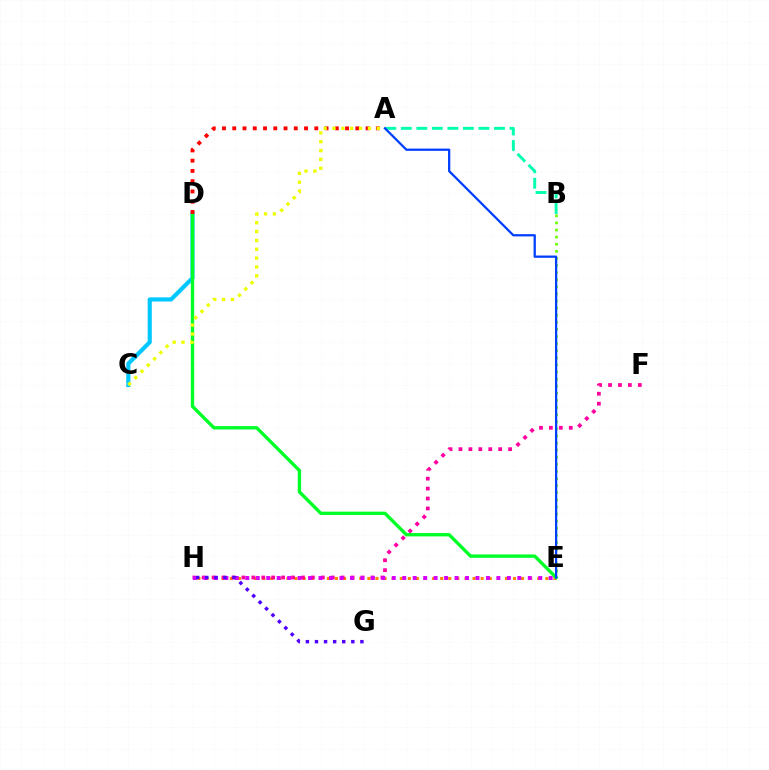{('B', 'E'): [{'color': '#66ff00', 'line_style': 'dotted', 'thickness': 1.93}], ('A', 'B'): [{'color': '#00ffaf', 'line_style': 'dashed', 'thickness': 2.11}], ('C', 'D'): [{'color': '#00c7ff', 'line_style': 'solid', 'thickness': 2.98}], ('E', 'H'): [{'color': '#ff8800', 'line_style': 'dotted', 'thickness': 2.2}, {'color': '#d600ff', 'line_style': 'dotted', 'thickness': 2.84}], ('F', 'H'): [{'color': '#ff00a0', 'line_style': 'dotted', 'thickness': 2.7}], ('D', 'E'): [{'color': '#00ff27', 'line_style': 'solid', 'thickness': 2.42}], ('G', 'H'): [{'color': '#4f00ff', 'line_style': 'dotted', 'thickness': 2.47}], ('A', 'D'): [{'color': '#ff0000', 'line_style': 'dotted', 'thickness': 2.79}], ('A', 'E'): [{'color': '#003fff', 'line_style': 'solid', 'thickness': 1.63}], ('A', 'C'): [{'color': '#eeff00', 'line_style': 'dotted', 'thickness': 2.4}]}